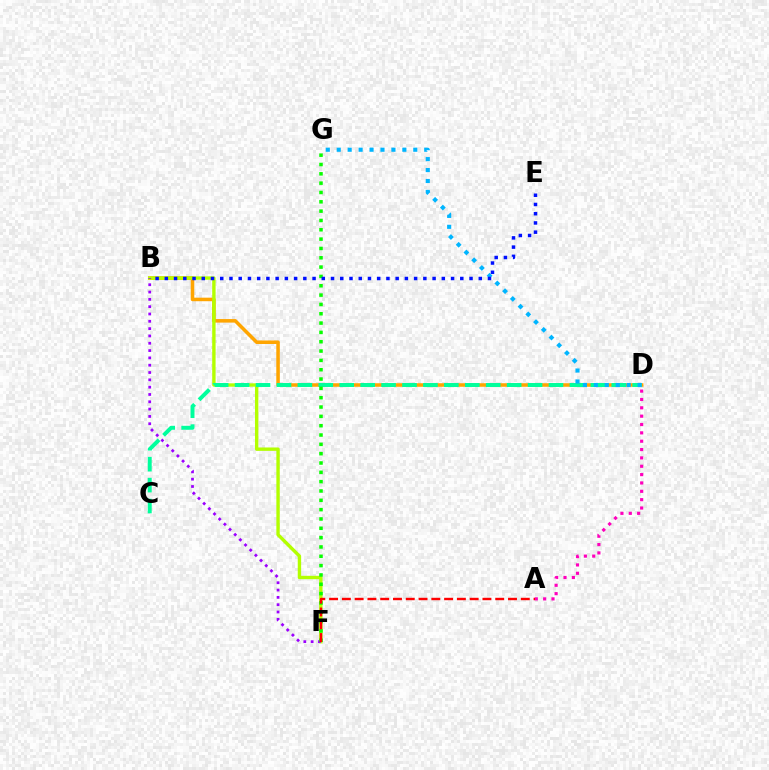{('B', 'D'): [{'color': '#ffa500', 'line_style': 'solid', 'thickness': 2.55}], ('B', 'F'): [{'color': '#b3ff00', 'line_style': 'solid', 'thickness': 2.43}, {'color': '#9b00ff', 'line_style': 'dotted', 'thickness': 1.99}], ('C', 'D'): [{'color': '#00ff9d', 'line_style': 'dashed', 'thickness': 2.84}], ('D', 'G'): [{'color': '#00b5ff', 'line_style': 'dotted', 'thickness': 2.97}], ('F', 'G'): [{'color': '#08ff00', 'line_style': 'dotted', 'thickness': 2.53}], ('A', 'D'): [{'color': '#ff00bd', 'line_style': 'dotted', 'thickness': 2.27}], ('A', 'F'): [{'color': '#ff0000', 'line_style': 'dashed', 'thickness': 1.74}], ('B', 'E'): [{'color': '#0010ff', 'line_style': 'dotted', 'thickness': 2.51}]}